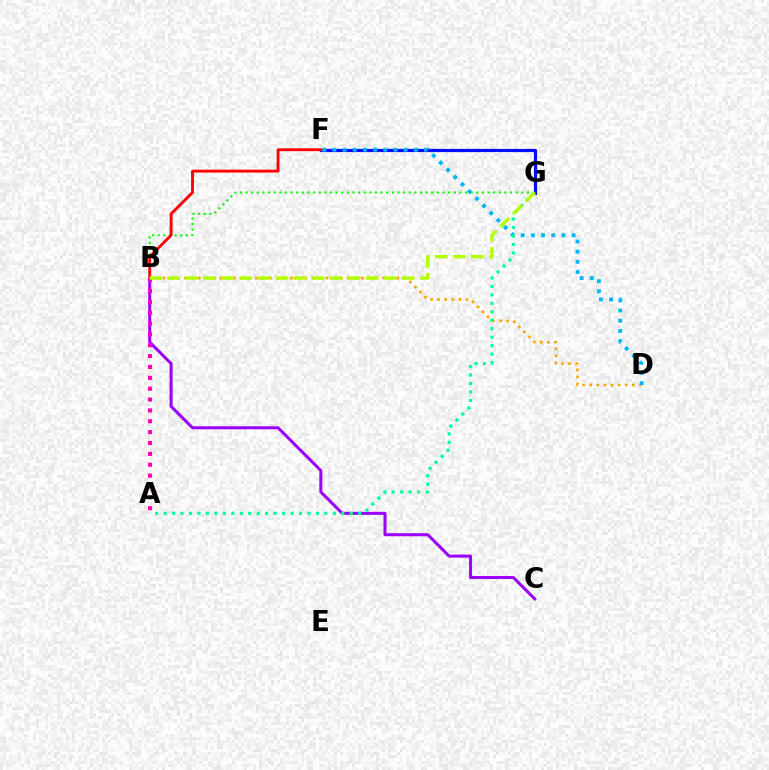{('F', 'G'): [{'color': '#0010ff', 'line_style': 'solid', 'thickness': 2.29}], ('B', 'G'): [{'color': '#08ff00', 'line_style': 'dotted', 'thickness': 1.53}, {'color': '#b3ff00', 'line_style': 'dashed', 'thickness': 2.45}], ('B', 'C'): [{'color': '#9b00ff', 'line_style': 'solid', 'thickness': 2.17}], ('B', 'F'): [{'color': '#ff0000', 'line_style': 'solid', 'thickness': 2.05}], ('B', 'D'): [{'color': '#ffa500', 'line_style': 'dotted', 'thickness': 1.93}], ('D', 'F'): [{'color': '#00b5ff', 'line_style': 'dotted', 'thickness': 2.76}], ('A', 'B'): [{'color': '#ff00bd', 'line_style': 'dotted', 'thickness': 2.95}], ('A', 'G'): [{'color': '#00ff9d', 'line_style': 'dotted', 'thickness': 2.3}]}